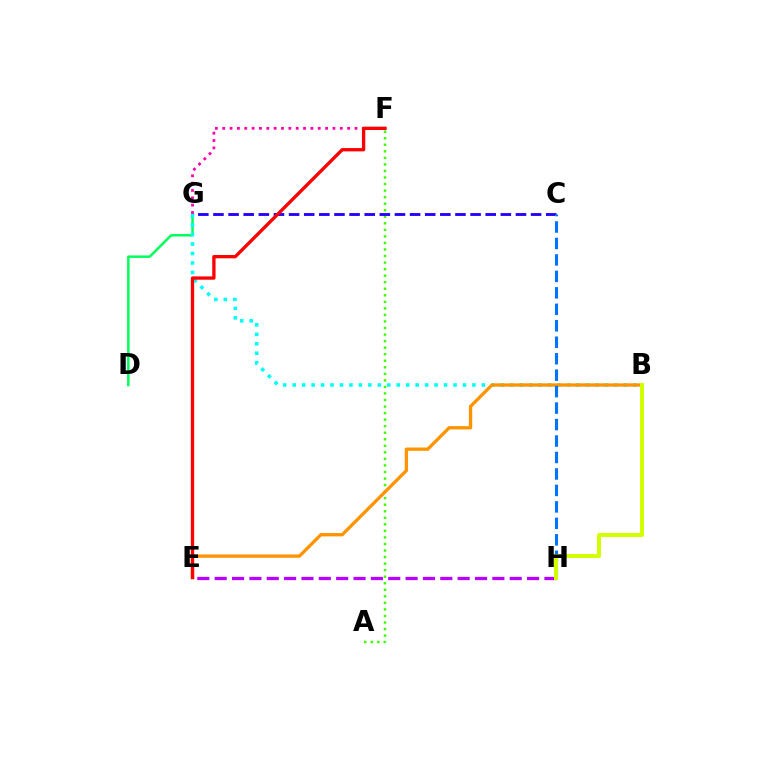{('D', 'G'): [{'color': '#00ff5c', 'line_style': 'solid', 'thickness': 1.8}], ('B', 'G'): [{'color': '#00fff6', 'line_style': 'dotted', 'thickness': 2.57}], ('F', 'G'): [{'color': '#ff00ac', 'line_style': 'dotted', 'thickness': 2.0}], ('A', 'F'): [{'color': '#3dff00', 'line_style': 'dotted', 'thickness': 1.78}], ('E', 'H'): [{'color': '#b900ff', 'line_style': 'dashed', 'thickness': 2.36}], ('B', 'E'): [{'color': '#ff9400', 'line_style': 'solid', 'thickness': 2.39}], ('C', 'G'): [{'color': '#2500ff', 'line_style': 'dashed', 'thickness': 2.05}], ('C', 'H'): [{'color': '#0074ff', 'line_style': 'dashed', 'thickness': 2.24}], ('B', 'H'): [{'color': '#d1ff00', 'line_style': 'solid', 'thickness': 2.87}], ('E', 'F'): [{'color': '#ff0000', 'line_style': 'solid', 'thickness': 2.39}]}